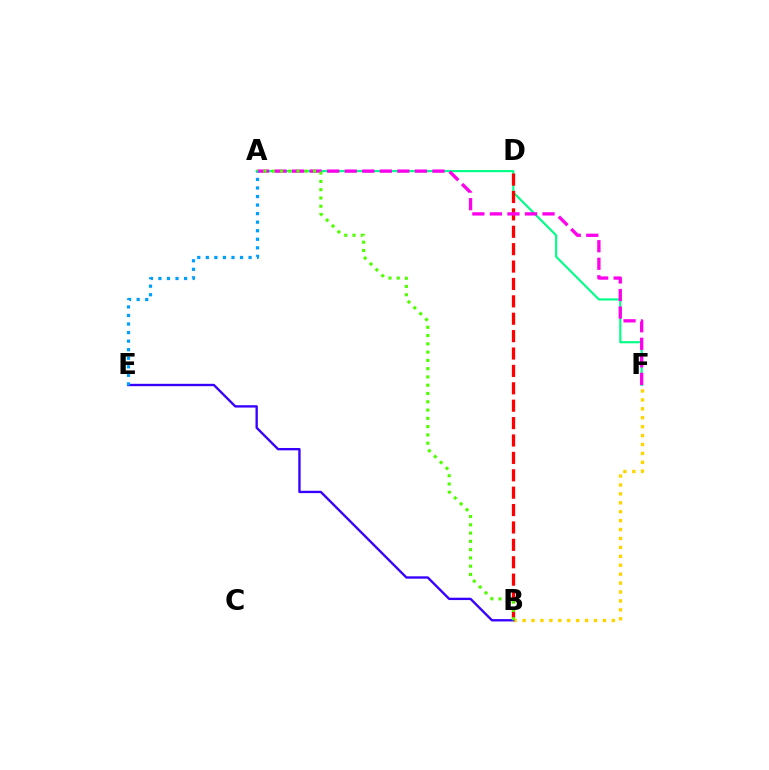{('A', 'F'): [{'color': '#00ff86', 'line_style': 'solid', 'thickness': 1.53}, {'color': '#ff00ed', 'line_style': 'dashed', 'thickness': 2.38}], ('B', 'D'): [{'color': '#ff0000', 'line_style': 'dashed', 'thickness': 2.36}], ('B', 'F'): [{'color': '#ffd500', 'line_style': 'dotted', 'thickness': 2.42}], ('B', 'E'): [{'color': '#3700ff', 'line_style': 'solid', 'thickness': 1.7}], ('A', 'B'): [{'color': '#4fff00', 'line_style': 'dotted', 'thickness': 2.25}], ('A', 'E'): [{'color': '#009eff', 'line_style': 'dotted', 'thickness': 2.32}]}